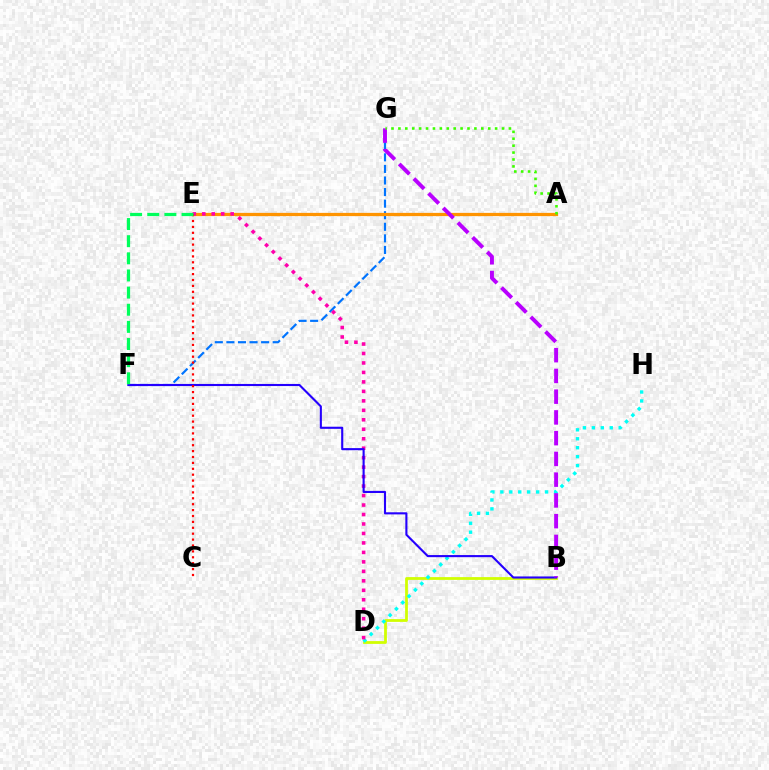{('F', 'G'): [{'color': '#0074ff', 'line_style': 'dashed', 'thickness': 1.57}], ('B', 'D'): [{'color': '#d1ff00', 'line_style': 'solid', 'thickness': 2.0}], ('D', 'H'): [{'color': '#00fff6', 'line_style': 'dotted', 'thickness': 2.43}], ('A', 'E'): [{'color': '#ff9400', 'line_style': 'solid', 'thickness': 2.34}], ('D', 'E'): [{'color': '#ff00ac', 'line_style': 'dotted', 'thickness': 2.57}], ('B', 'F'): [{'color': '#2500ff', 'line_style': 'solid', 'thickness': 1.52}], ('C', 'E'): [{'color': '#ff0000', 'line_style': 'dotted', 'thickness': 1.6}], ('B', 'G'): [{'color': '#b900ff', 'line_style': 'dashed', 'thickness': 2.82}], ('E', 'F'): [{'color': '#00ff5c', 'line_style': 'dashed', 'thickness': 2.33}], ('A', 'G'): [{'color': '#3dff00', 'line_style': 'dotted', 'thickness': 1.88}]}